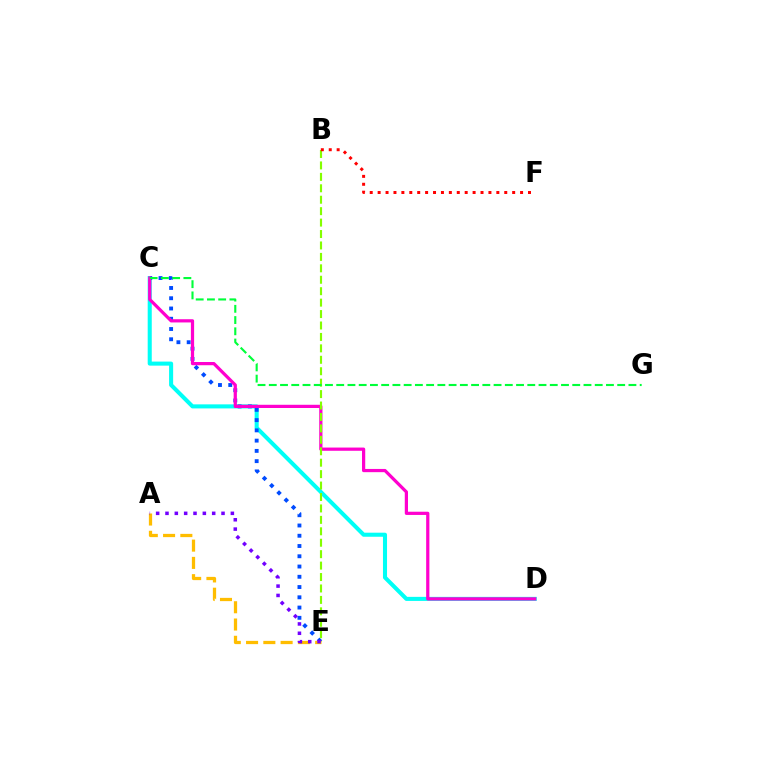{('C', 'D'): [{'color': '#00fff6', 'line_style': 'solid', 'thickness': 2.92}, {'color': '#ff00cf', 'line_style': 'solid', 'thickness': 2.32}], ('C', 'E'): [{'color': '#004bff', 'line_style': 'dotted', 'thickness': 2.79}], ('B', 'E'): [{'color': '#84ff00', 'line_style': 'dashed', 'thickness': 1.55}], ('B', 'F'): [{'color': '#ff0000', 'line_style': 'dotted', 'thickness': 2.15}], ('A', 'E'): [{'color': '#ffbd00', 'line_style': 'dashed', 'thickness': 2.35}, {'color': '#7200ff', 'line_style': 'dotted', 'thickness': 2.54}], ('C', 'G'): [{'color': '#00ff39', 'line_style': 'dashed', 'thickness': 1.53}]}